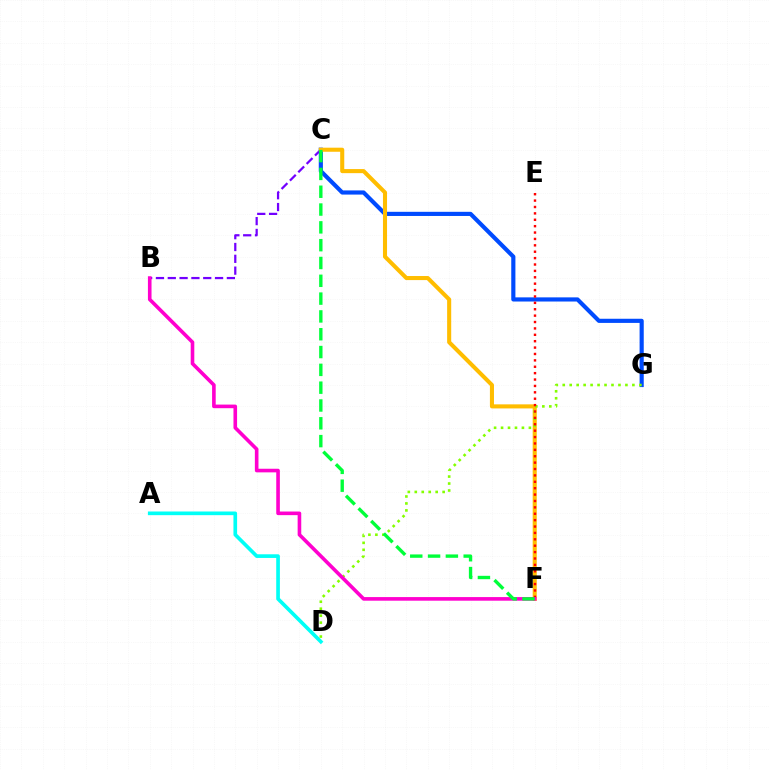{('A', 'D'): [{'color': '#00fff6', 'line_style': 'solid', 'thickness': 2.64}], ('B', 'C'): [{'color': '#7200ff', 'line_style': 'dashed', 'thickness': 1.61}], ('C', 'G'): [{'color': '#004bff', 'line_style': 'solid', 'thickness': 2.99}], ('C', 'F'): [{'color': '#ffbd00', 'line_style': 'solid', 'thickness': 2.93}, {'color': '#00ff39', 'line_style': 'dashed', 'thickness': 2.42}], ('D', 'G'): [{'color': '#84ff00', 'line_style': 'dotted', 'thickness': 1.89}], ('E', 'F'): [{'color': '#ff0000', 'line_style': 'dotted', 'thickness': 1.74}], ('B', 'F'): [{'color': '#ff00cf', 'line_style': 'solid', 'thickness': 2.6}]}